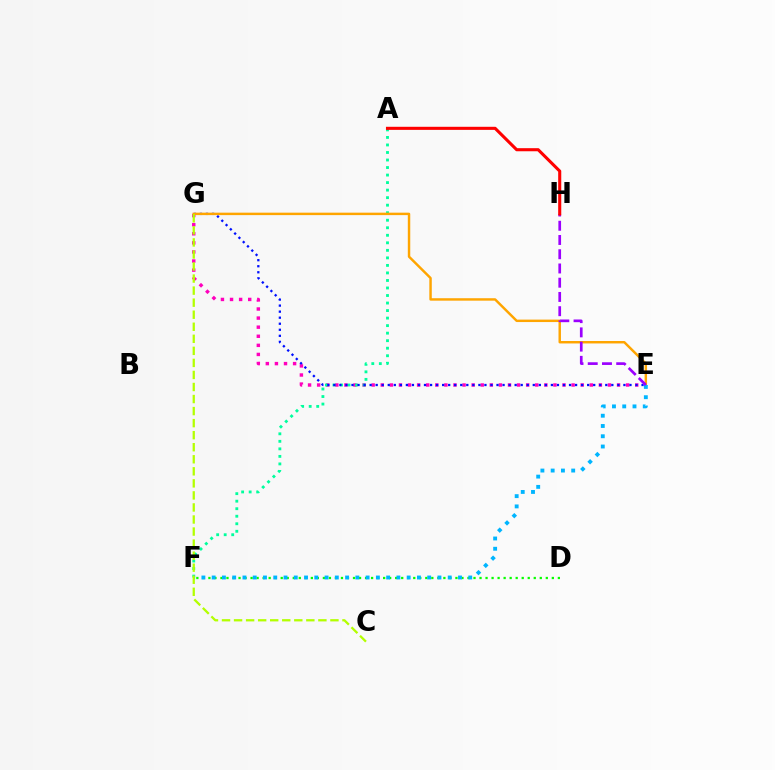{('E', 'G'): [{'color': '#ff00bd', 'line_style': 'dotted', 'thickness': 2.47}, {'color': '#0010ff', 'line_style': 'dotted', 'thickness': 1.64}, {'color': '#ffa500', 'line_style': 'solid', 'thickness': 1.76}], ('D', 'F'): [{'color': '#08ff00', 'line_style': 'dotted', 'thickness': 1.64}], ('A', 'F'): [{'color': '#00ff9d', 'line_style': 'dotted', 'thickness': 2.05}], ('E', 'F'): [{'color': '#00b5ff', 'line_style': 'dotted', 'thickness': 2.79}], ('C', 'G'): [{'color': '#b3ff00', 'line_style': 'dashed', 'thickness': 1.64}], ('E', 'H'): [{'color': '#9b00ff', 'line_style': 'dashed', 'thickness': 1.93}], ('A', 'H'): [{'color': '#ff0000', 'line_style': 'solid', 'thickness': 2.22}]}